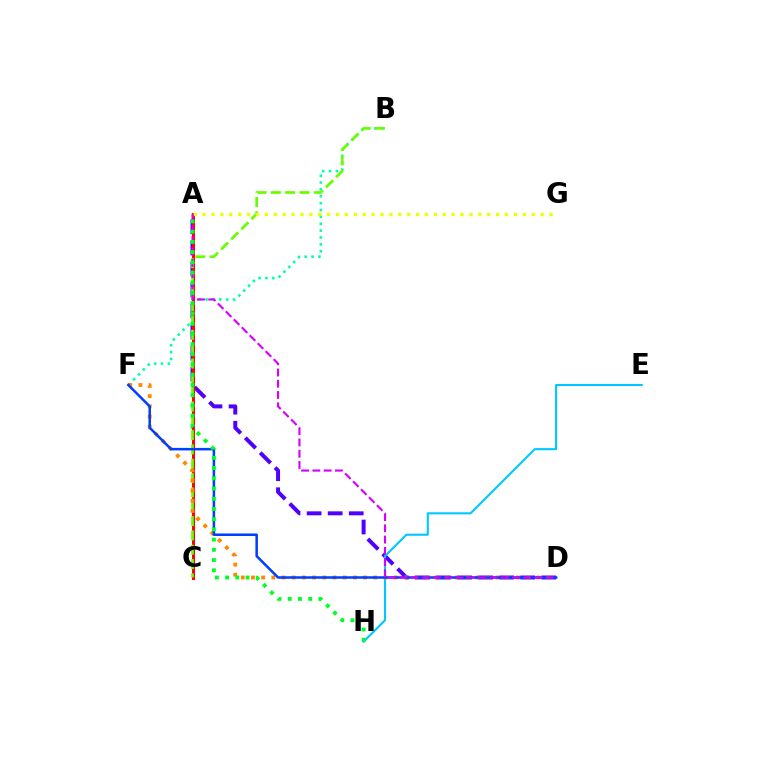{('A', 'D'): [{'color': '#4f00ff', 'line_style': 'dashed', 'thickness': 2.86}, {'color': '#d600ff', 'line_style': 'dashed', 'thickness': 1.53}], ('B', 'F'): [{'color': '#00ffaf', 'line_style': 'dotted', 'thickness': 1.87}], ('A', 'C'): [{'color': '#ff00a0', 'line_style': 'solid', 'thickness': 2.07}, {'color': '#ff0000', 'line_style': 'solid', 'thickness': 2.05}], ('B', 'C'): [{'color': '#66ff00', 'line_style': 'dashed', 'thickness': 1.95}], ('E', 'H'): [{'color': '#00c7ff', 'line_style': 'solid', 'thickness': 1.51}], ('D', 'F'): [{'color': '#ff8800', 'line_style': 'dotted', 'thickness': 2.77}, {'color': '#003fff', 'line_style': 'solid', 'thickness': 1.82}], ('A', 'G'): [{'color': '#eeff00', 'line_style': 'dotted', 'thickness': 2.42}], ('A', 'H'): [{'color': '#00ff27', 'line_style': 'dotted', 'thickness': 2.78}]}